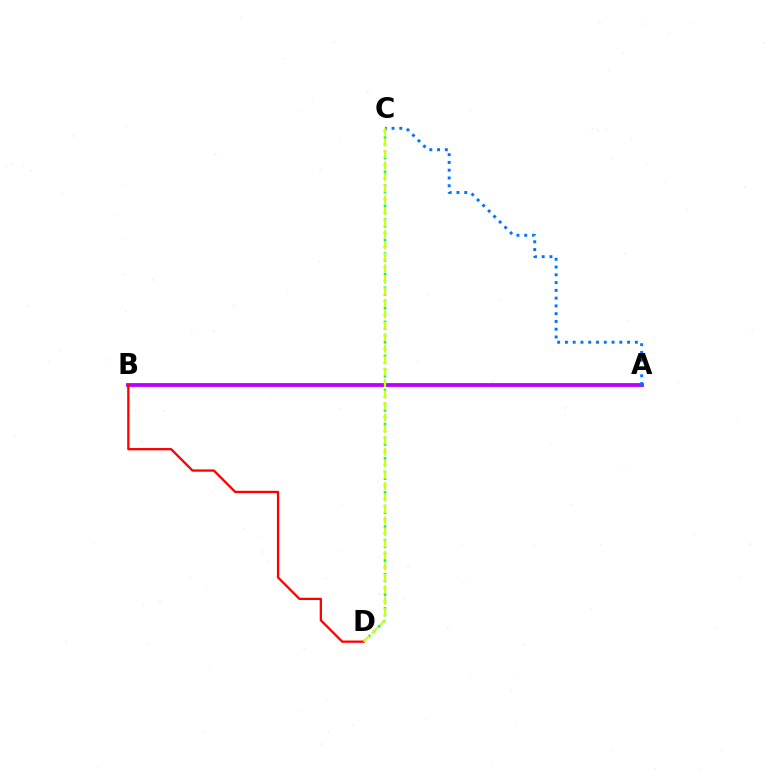{('A', 'B'): [{'color': '#b900ff', 'line_style': 'solid', 'thickness': 2.74}], ('C', 'D'): [{'color': '#00ff5c', 'line_style': 'dotted', 'thickness': 1.85}, {'color': '#d1ff00', 'line_style': 'dashed', 'thickness': 1.56}], ('B', 'D'): [{'color': '#ff0000', 'line_style': 'solid', 'thickness': 1.65}], ('A', 'C'): [{'color': '#0074ff', 'line_style': 'dotted', 'thickness': 2.11}]}